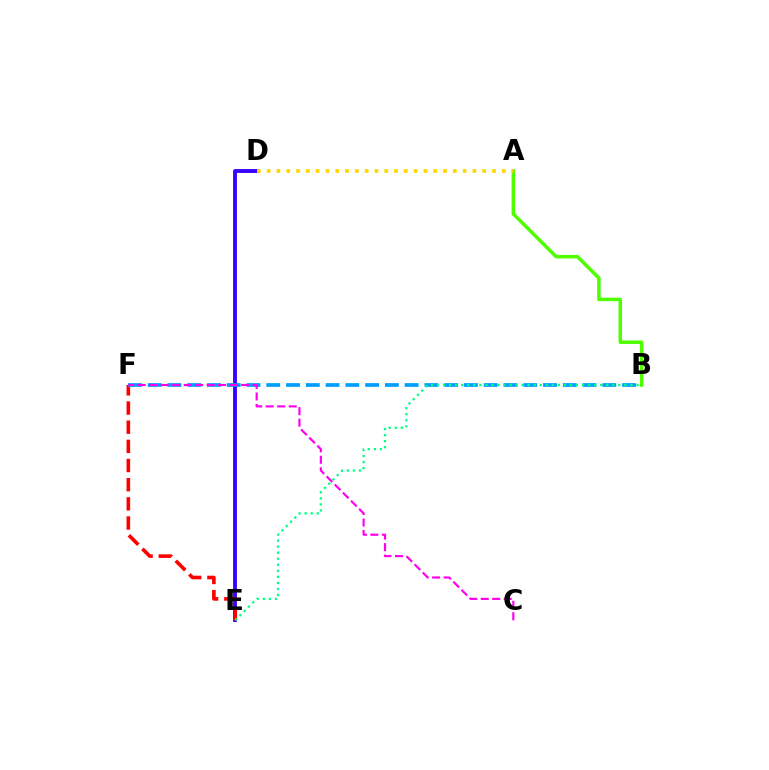{('D', 'E'): [{'color': '#3700ff', 'line_style': 'solid', 'thickness': 2.77}], ('E', 'F'): [{'color': '#ff0000', 'line_style': 'dashed', 'thickness': 2.6}], ('A', 'B'): [{'color': '#4fff00', 'line_style': 'solid', 'thickness': 2.53}], ('B', 'F'): [{'color': '#009eff', 'line_style': 'dashed', 'thickness': 2.69}], ('B', 'E'): [{'color': '#00ff86', 'line_style': 'dotted', 'thickness': 1.64}], ('A', 'D'): [{'color': '#ffd500', 'line_style': 'dotted', 'thickness': 2.66}], ('C', 'F'): [{'color': '#ff00ed', 'line_style': 'dashed', 'thickness': 1.56}]}